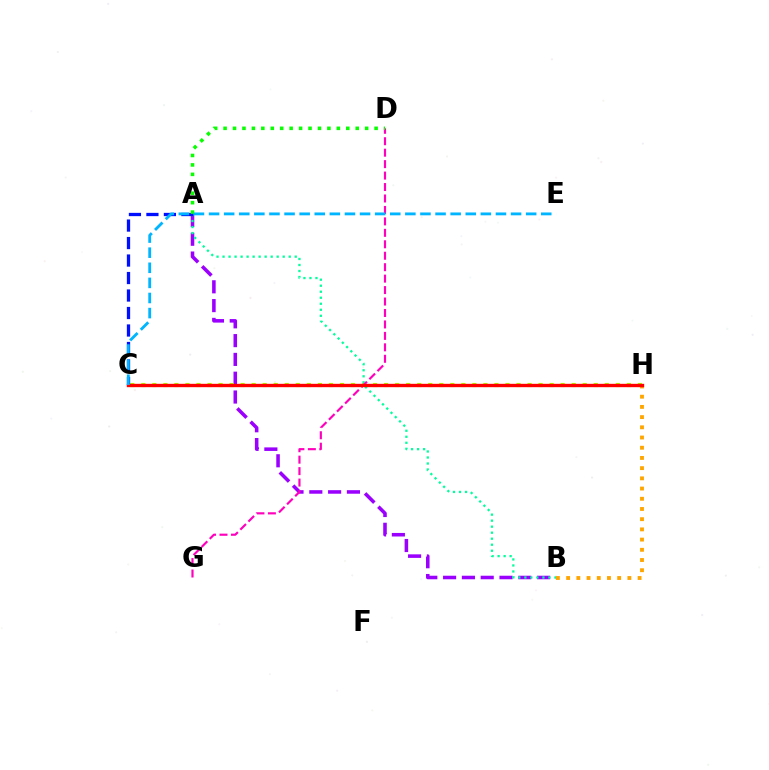{('A', 'B'): [{'color': '#9b00ff', 'line_style': 'dashed', 'thickness': 2.55}, {'color': '#00ff9d', 'line_style': 'dotted', 'thickness': 1.63}], ('C', 'H'): [{'color': '#b3ff00', 'line_style': 'dotted', 'thickness': 3.0}, {'color': '#ff0000', 'line_style': 'solid', 'thickness': 2.42}], ('B', 'H'): [{'color': '#ffa500', 'line_style': 'dotted', 'thickness': 2.77}], ('A', 'C'): [{'color': '#0010ff', 'line_style': 'dashed', 'thickness': 2.38}], ('D', 'G'): [{'color': '#ff00bd', 'line_style': 'dashed', 'thickness': 1.56}], ('A', 'D'): [{'color': '#08ff00', 'line_style': 'dotted', 'thickness': 2.56}], ('C', 'E'): [{'color': '#00b5ff', 'line_style': 'dashed', 'thickness': 2.05}]}